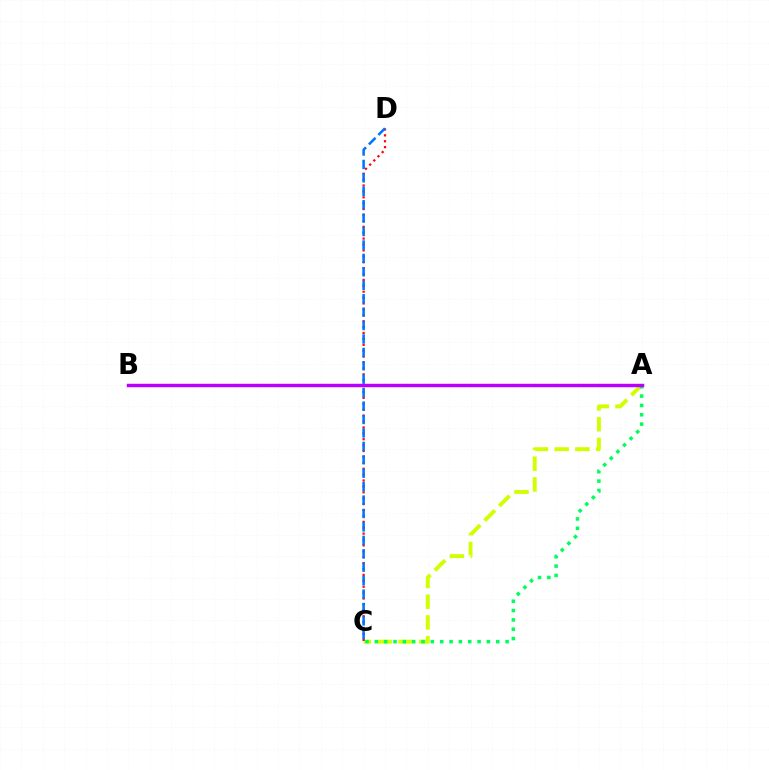{('A', 'C'): [{'color': '#d1ff00', 'line_style': 'dashed', 'thickness': 2.82}, {'color': '#00ff5c', 'line_style': 'dotted', 'thickness': 2.54}], ('C', 'D'): [{'color': '#ff0000', 'line_style': 'dotted', 'thickness': 1.6}, {'color': '#0074ff', 'line_style': 'dashed', 'thickness': 1.82}], ('A', 'B'): [{'color': '#b900ff', 'line_style': 'solid', 'thickness': 2.48}]}